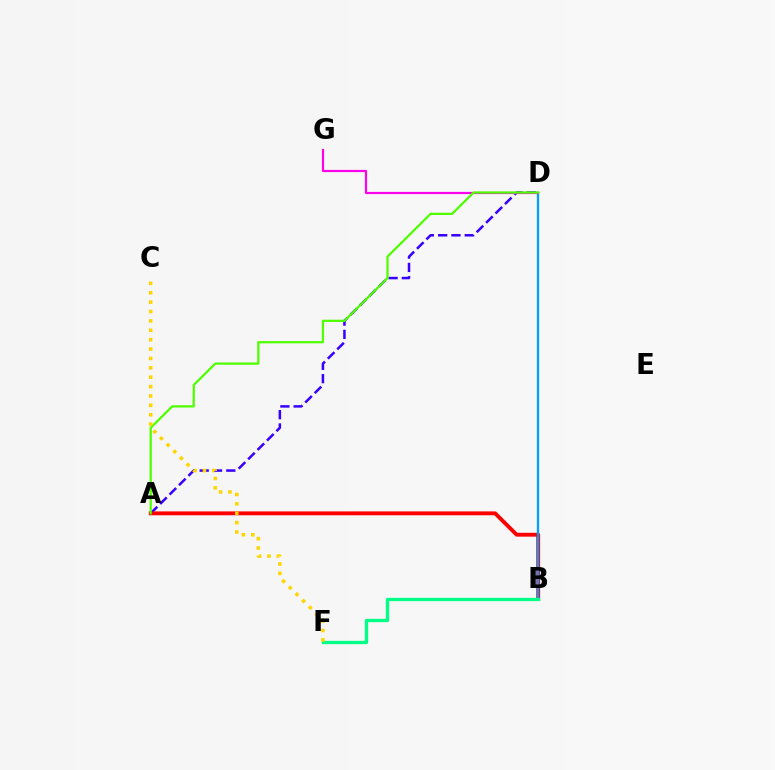{('A', 'D'): [{'color': '#3700ff', 'line_style': 'dashed', 'thickness': 1.81}, {'color': '#4fff00', 'line_style': 'solid', 'thickness': 1.62}], ('A', 'B'): [{'color': '#ff0000', 'line_style': 'solid', 'thickness': 2.78}], ('B', 'D'): [{'color': '#009eff', 'line_style': 'solid', 'thickness': 1.65}], ('D', 'G'): [{'color': '#ff00ed', 'line_style': 'solid', 'thickness': 1.57}], ('B', 'F'): [{'color': '#00ff86', 'line_style': 'solid', 'thickness': 2.38}], ('C', 'F'): [{'color': '#ffd500', 'line_style': 'dotted', 'thickness': 2.55}]}